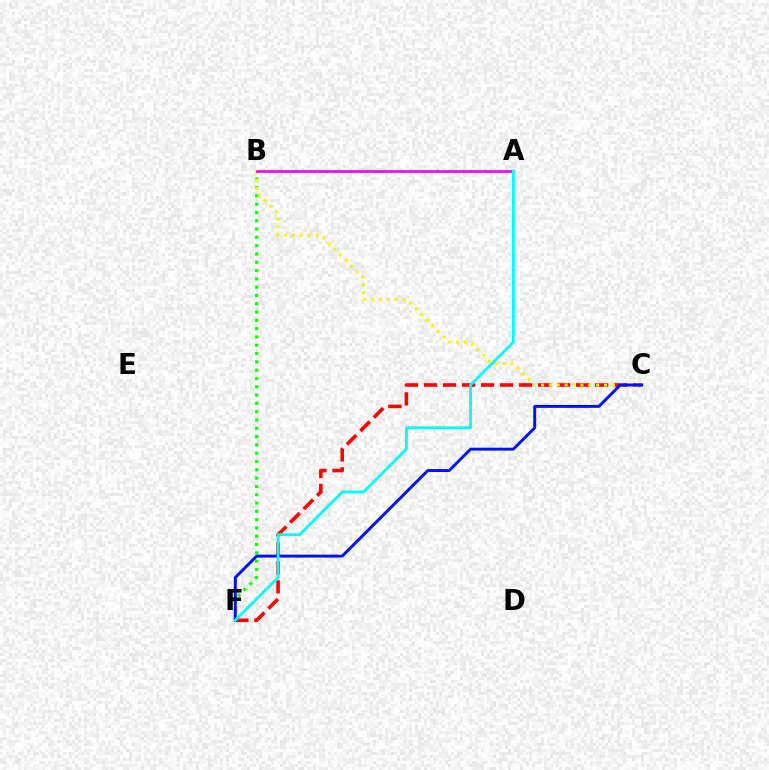{('B', 'F'): [{'color': '#08ff00', 'line_style': 'dotted', 'thickness': 2.26}], ('C', 'F'): [{'color': '#ff0000', 'line_style': 'dashed', 'thickness': 2.58}, {'color': '#0010ff', 'line_style': 'solid', 'thickness': 2.11}], ('B', 'C'): [{'color': '#fcf500', 'line_style': 'dotted', 'thickness': 2.14}], ('A', 'B'): [{'color': '#ee00ff', 'line_style': 'solid', 'thickness': 1.89}], ('A', 'F'): [{'color': '#00fff6', 'line_style': 'solid', 'thickness': 2.03}]}